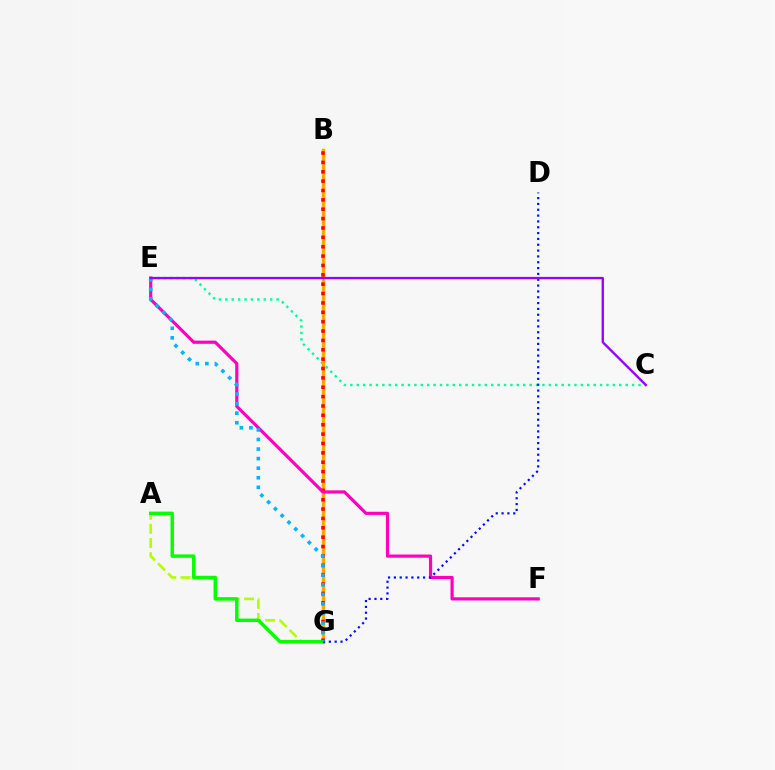{('C', 'E'): [{'color': '#00ff9d', 'line_style': 'dotted', 'thickness': 1.74}, {'color': '#9b00ff', 'line_style': 'solid', 'thickness': 1.7}], ('A', 'G'): [{'color': '#b3ff00', 'line_style': 'dashed', 'thickness': 1.92}, {'color': '#08ff00', 'line_style': 'solid', 'thickness': 2.49}], ('B', 'G'): [{'color': '#ffa500', 'line_style': 'solid', 'thickness': 2.49}, {'color': '#ff0000', 'line_style': 'dotted', 'thickness': 2.55}], ('E', 'F'): [{'color': '#ff00bd', 'line_style': 'solid', 'thickness': 2.29}], ('D', 'G'): [{'color': '#0010ff', 'line_style': 'dotted', 'thickness': 1.58}], ('E', 'G'): [{'color': '#00b5ff', 'line_style': 'dotted', 'thickness': 2.6}]}